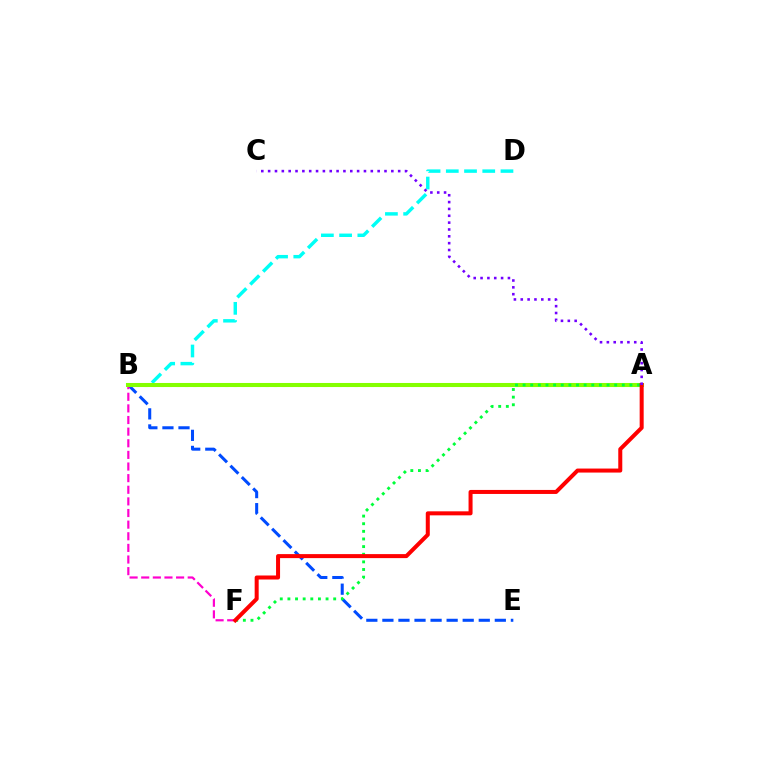{('B', 'E'): [{'color': '#004bff', 'line_style': 'dashed', 'thickness': 2.18}], ('B', 'D'): [{'color': '#00fff6', 'line_style': 'dashed', 'thickness': 2.48}], ('A', 'B'): [{'color': '#ffbd00', 'line_style': 'dotted', 'thickness': 2.19}, {'color': '#84ff00', 'line_style': 'solid', 'thickness': 2.92}], ('B', 'F'): [{'color': '#ff00cf', 'line_style': 'dashed', 'thickness': 1.58}], ('A', 'F'): [{'color': '#00ff39', 'line_style': 'dotted', 'thickness': 2.07}, {'color': '#ff0000', 'line_style': 'solid', 'thickness': 2.89}], ('A', 'C'): [{'color': '#7200ff', 'line_style': 'dotted', 'thickness': 1.86}]}